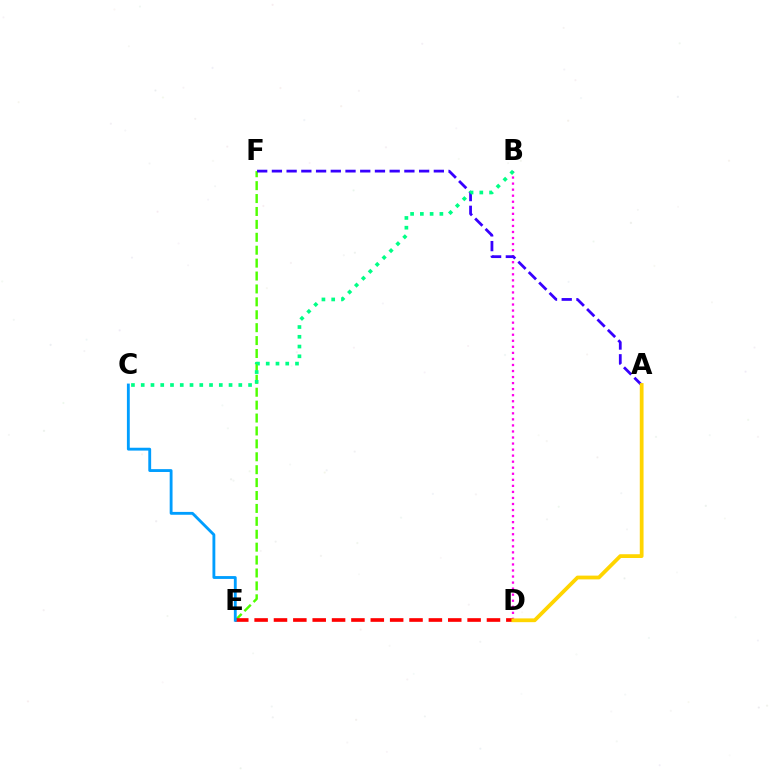{('B', 'D'): [{'color': '#ff00ed', 'line_style': 'dotted', 'thickness': 1.64}], ('E', 'F'): [{'color': '#4fff00', 'line_style': 'dashed', 'thickness': 1.75}], ('A', 'F'): [{'color': '#3700ff', 'line_style': 'dashed', 'thickness': 2.0}], ('D', 'E'): [{'color': '#ff0000', 'line_style': 'dashed', 'thickness': 2.63}], ('A', 'D'): [{'color': '#ffd500', 'line_style': 'solid', 'thickness': 2.71}], ('B', 'C'): [{'color': '#00ff86', 'line_style': 'dotted', 'thickness': 2.65}], ('C', 'E'): [{'color': '#009eff', 'line_style': 'solid', 'thickness': 2.05}]}